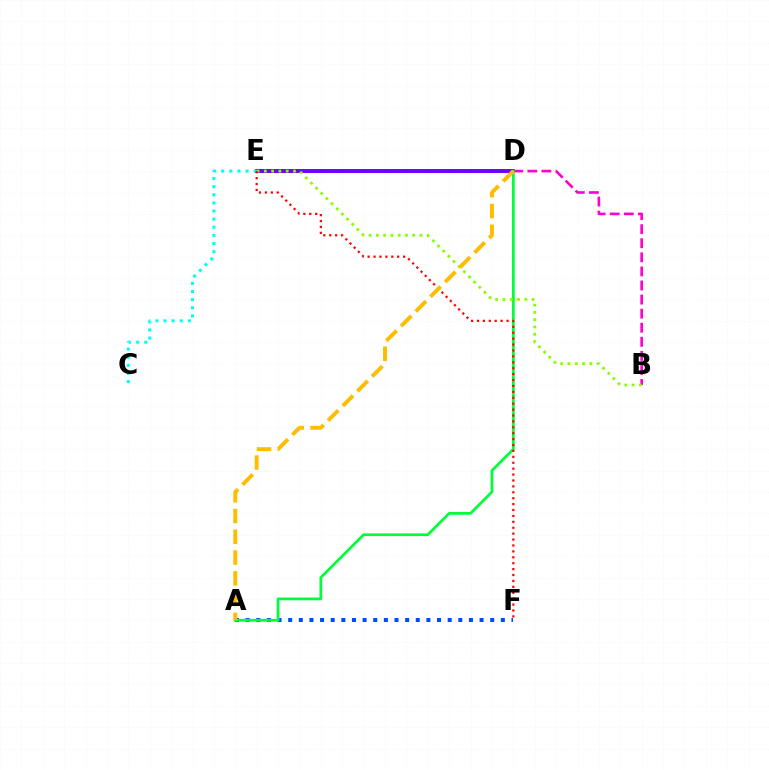{('A', 'F'): [{'color': '#004bff', 'line_style': 'dotted', 'thickness': 2.89}], ('D', 'E'): [{'color': '#7200ff', 'line_style': 'solid', 'thickness': 2.84}], ('B', 'D'): [{'color': '#ff00cf', 'line_style': 'dashed', 'thickness': 1.91}], ('A', 'D'): [{'color': '#00ff39', 'line_style': 'solid', 'thickness': 1.97}, {'color': '#ffbd00', 'line_style': 'dashed', 'thickness': 2.82}], ('C', 'E'): [{'color': '#00fff6', 'line_style': 'dotted', 'thickness': 2.21}], ('B', 'E'): [{'color': '#84ff00', 'line_style': 'dotted', 'thickness': 1.98}], ('E', 'F'): [{'color': '#ff0000', 'line_style': 'dotted', 'thickness': 1.61}]}